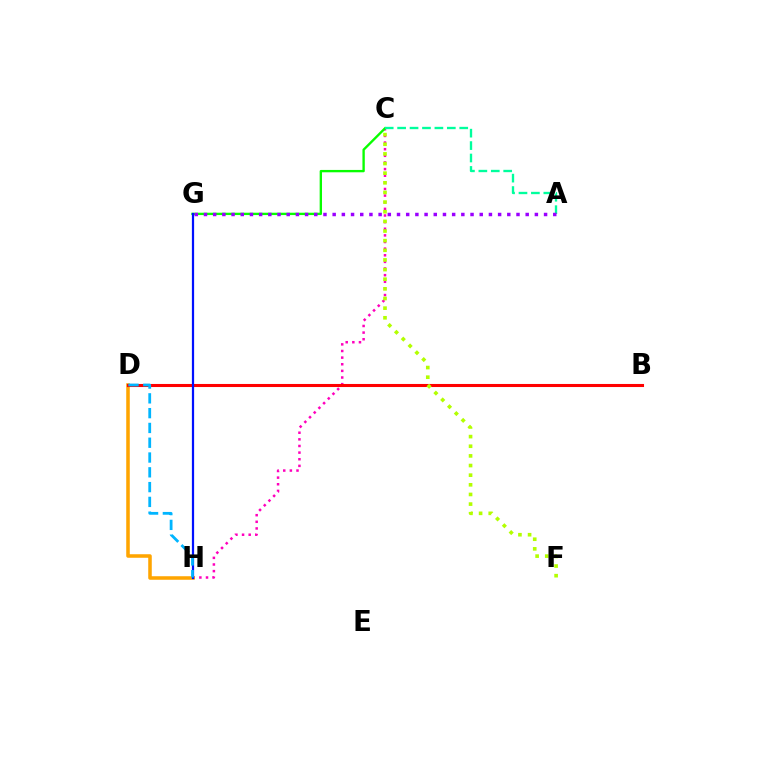{('C', 'H'): [{'color': '#ff00bd', 'line_style': 'dotted', 'thickness': 1.8}], ('D', 'H'): [{'color': '#ffa500', 'line_style': 'solid', 'thickness': 2.55}, {'color': '#00b5ff', 'line_style': 'dashed', 'thickness': 2.01}], ('B', 'D'): [{'color': '#ff0000', 'line_style': 'solid', 'thickness': 2.21}], ('C', 'G'): [{'color': '#08ff00', 'line_style': 'solid', 'thickness': 1.7}], ('G', 'H'): [{'color': '#0010ff', 'line_style': 'solid', 'thickness': 1.6}], ('A', 'C'): [{'color': '#00ff9d', 'line_style': 'dashed', 'thickness': 1.69}], ('C', 'F'): [{'color': '#b3ff00', 'line_style': 'dotted', 'thickness': 2.62}], ('A', 'G'): [{'color': '#9b00ff', 'line_style': 'dotted', 'thickness': 2.5}]}